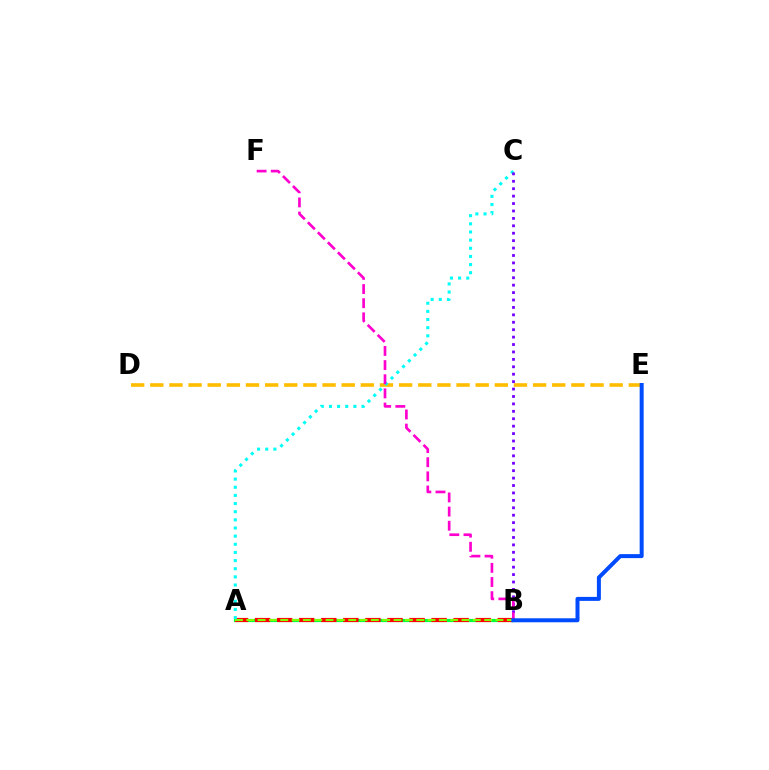{('A', 'B'): [{'color': '#00ff39', 'line_style': 'solid', 'thickness': 2.27}, {'color': '#ff0000', 'line_style': 'dashed', 'thickness': 3.0}, {'color': '#84ff00', 'line_style': 'dashed', 'thickness': 1.54}], ('D', 'E'): [{'color': '#ffbd00', 'line_style': 'dashed', 'thickness': 2.6}], ('A', 'C'): [{'color': '#00fff6', 'line_style': 'dotted', 'thickness': 2.21}], ('B', 'C'): [{'color': '#7200ff', 'line_style': 'dotted', 'thickness': 2.02}], ('B', 'F'): [{'color': '#ff00cf', 'line_style': 'dashed', 'thickness': 1.92}], ('B', 'E'): [{'color': '#004bff', 'line_style': 'solid', 'thickness': 2.87}]}